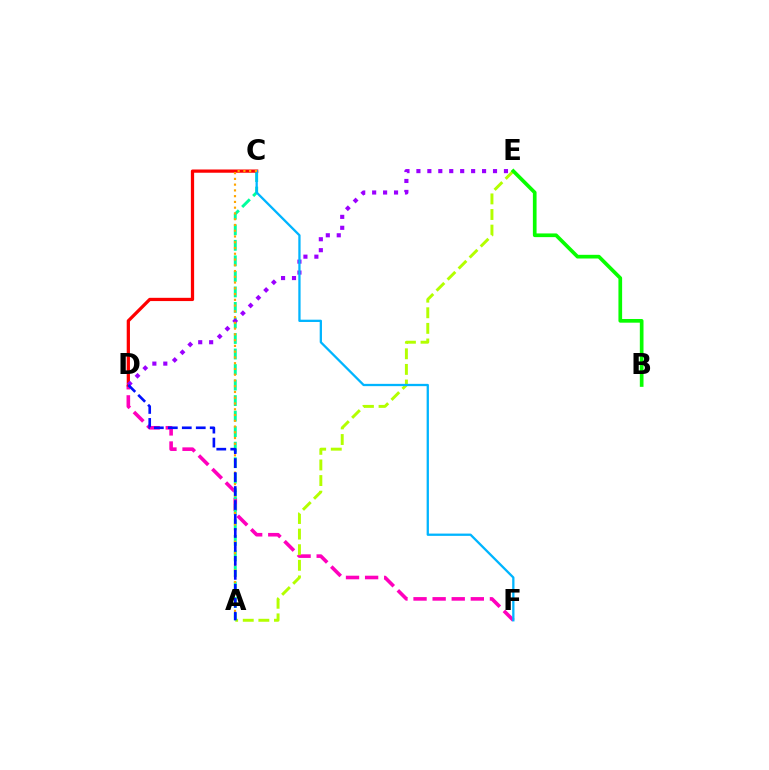{('D', 'F'): [{'color': '#ff00bd', 'line_style': 'dashed', 'thickness': 2.59}], ('A', 'E'): [{'color': '#b3ff00', 'line_style': 'dashed', 'thickness': 2.12}], ('B', 'E'): [{'color': '#08ff00', 'line_style': 'solid', 'thickness': 2.65}], ('A', 'C'): [{'color': '#00ff9d', 'line_style': 'dashed', 'thickness': 2.11}, {'color': '#ffa500', 'line_style': 'dotted', 'thickness': 1.56}], ('C', 'D'): [{'color': '#ff0000', 'line_style': 'solid', 'thickness': 2.34}], ('D', 'E'): [{'color': '#9b00ff', 'line_style': 'dotted', 'thickness': 2.97}], ('C', 'F'): [{'color': '#00b5ff', 'line_style': 'solid', 'thickness': 1.65}], ('A', 'D'): [{'color': '#0010ff', 'line_style': 'dashed', 'thickness': 1.9}]}